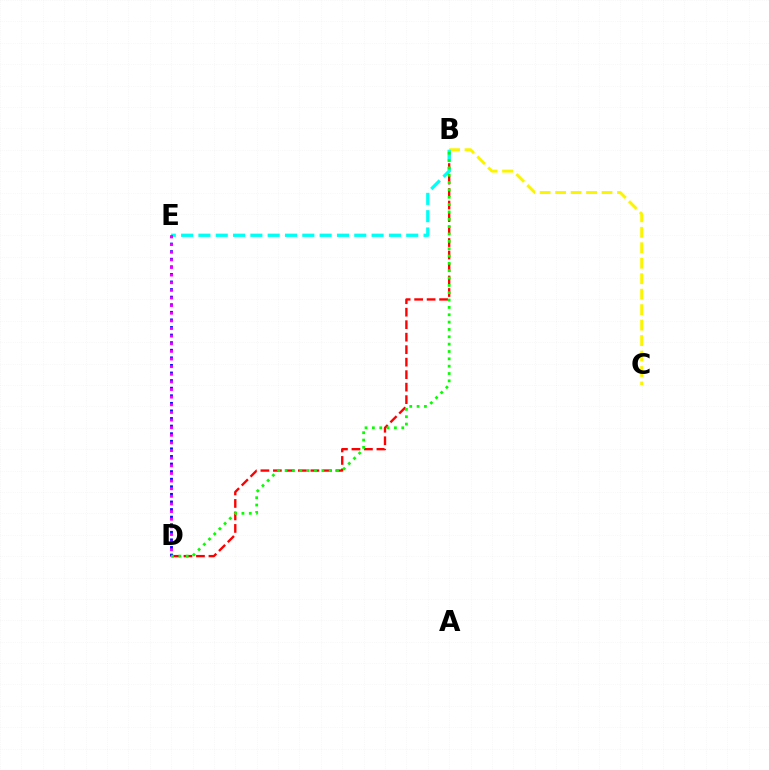{('B', 'C'): [{'color': '#fcf500', 'line_style': 'dashed', 'thickness': 2.1}], ('B', 'D'): [{'color': '#ff0000', 'line_style': 'dashed', 'thickness': 1.7}, {'color': '#08ff00', 'line_style': 'dotted', 'thickness': 2.0}], ('B', 'E'): [{'color': '#00fff6', 'line_style': 'dashed', 'thickness': 2.35}], ('D', 'E'): [{'color': '#0010ff', 'line_style': 'dotted', 'thickness': 2.06}, {'color': '#ee00ff', 'line_style': 'dotted', 'thickness': 2.07}]}